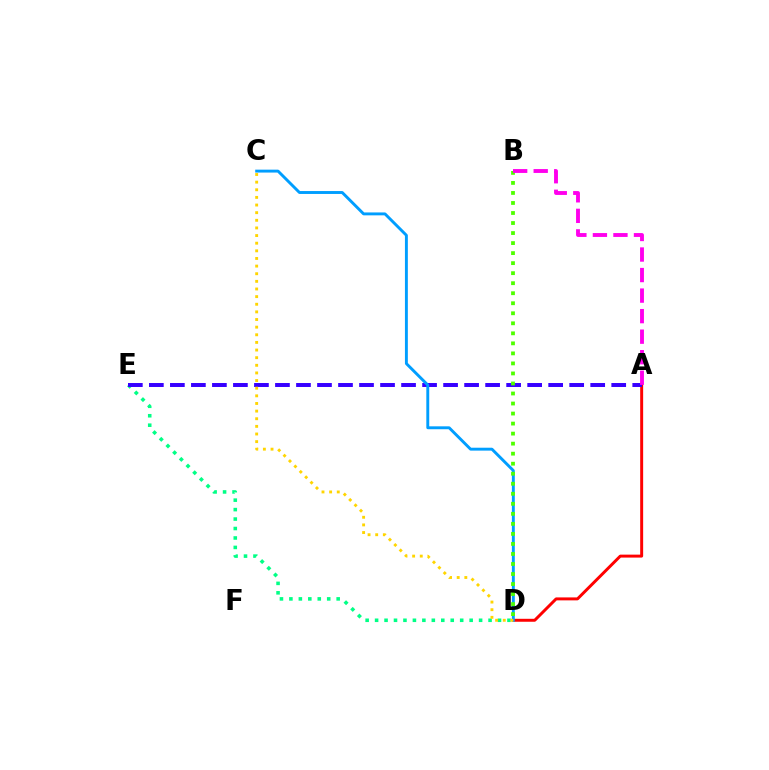{('D', 'E'): [{'color': '#00ff86', 'line_style': 'dotted', 'thickness': 2.57}], ('A', 'D'): [{'color': '#ff0000', 'line_style': 'solid', 'thickness': 2.13}], ('A', 'E'): [{'color': '#3700ff', 'line_style': 'dashed', 'thickness': 2.86}], ('C', 'D'): [{'color': '#009eff', 'line_style': 'solid', 'thickness': 2.09}, {'color': '#ffd500', 'line_style': 'dotted', 'thickness': 2.07}], ('B', 'D'): [{'color': '#4fff00', 'line_style': 'dotted', 'thickness': 2.72}], ('A', 'B'): [{'color': '#ff00ed', 'line_style': 'dashed', 'thickness': 2.79}]}